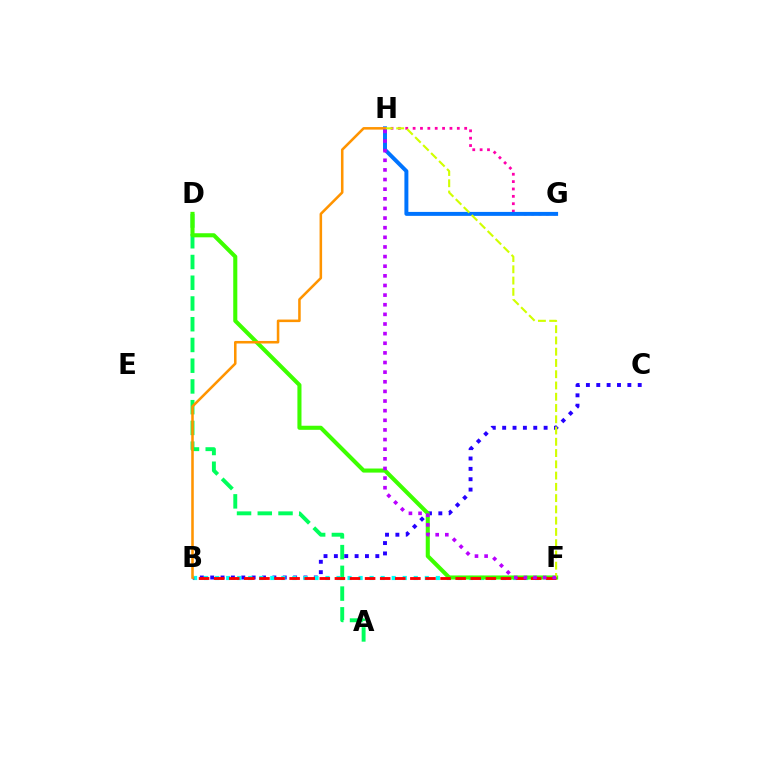{('A', 'D'): [{'color': '#00ff5c', 'line_style': 'dashed', 'thickness': 2.82}], ('G', 'H'): [{'color': '#ff00ac', 'line_style': 'dotted', 'thickness': 2.0}, {'color': '#0074ff', 'line_style': 'solid', 'thickness': 2.85}], ('B', 'C'): [{'color': '#2500ff', 'line_style': 'dotted', 'thickness': 2.82}], ('B', 'F'): [{'color': '#00fff6', 'line_style': 'dotted', 'thickness': 3.0}, {'color': '#ff0000', 'line_style': 'dashed', 'thickness': 2.05}], ('D', 'F'): [{'color': '#3dff00', 'line_style': 'solid', 'thickness': 2.94}], ('F', 'H'): [{'color': '#d1ff00', 'line_style': 'dashed', 'thickness': 1.53}, {'color': '#b900ff', 'line_style': 'dotted', 'thickness': 2.62}], ('B', 'H'): [{'color': '#ff9400', 'line_style': 'solid', 'thickness': 1.84}]}